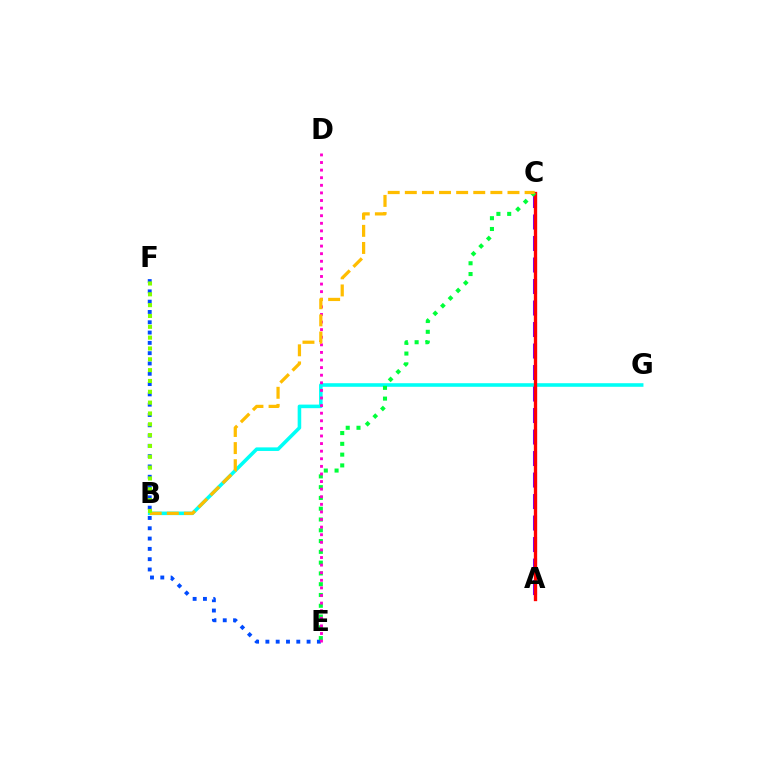{('B', 'G'): [{'color': '#00fff6', 'line_style': 'solid', 'thickness': 2.57}], ('A', 'C'): [{'color': '#7200ff', 'line_style': 'dashed', 'thickness': 2.92}, {'color': '#ff0000', 'line_style': 'solid', 'thickness': 2.39}], ('E', 'F'): [{'color': '#004bff', 'line_style': 'dotted', 'thickness': 2.8}], ('C', 'E'): [{'color': '#00ff39', 'line_style': 'dotted', 'thickness': 2.93}], ('D', 'E'): [{'color': '#ff00cf', 'line_style': 'dotted', 'thickness': 2.06}], ('B', 'C'): [{'color': '#ffbd00', 'line_style': 'dashed', 'thickness': 2.32}], ('B', 'F'): [{'color': '#84ff00', 'line_style': 'dotted', 'thickness': 2.94}]}